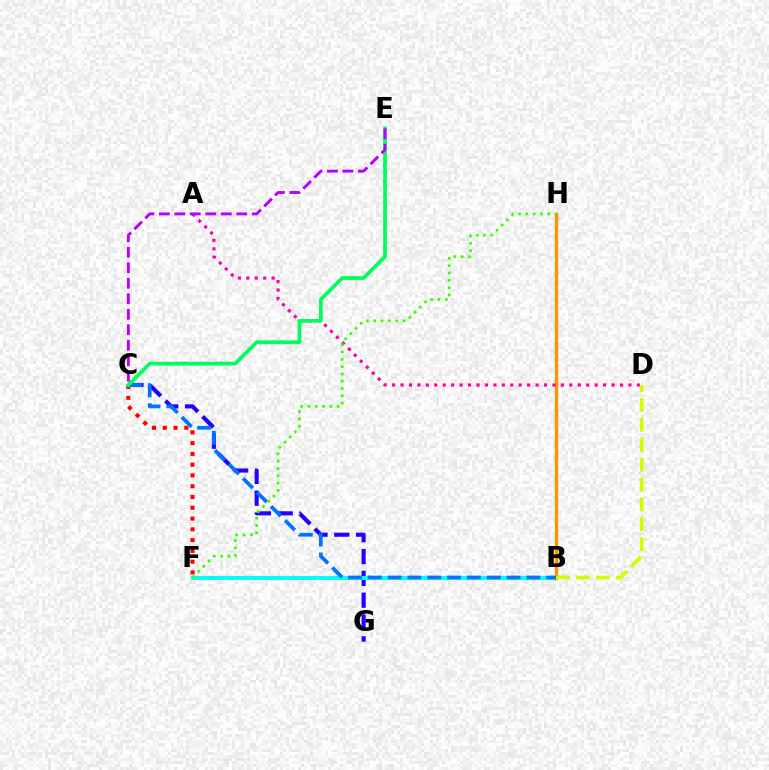{('C', 'F'): [{'color': '#ff0000', 'line_style': 'dotted', 'thickness': 2.93}], ('C', 'G'): [{'color': '#2500ff', 'line_style': 'dashed', 'thickness': 2.96}], ('B', 'F'): [{'color': '#00fff6', 'line_style': 'solid', 'thickness': 2.92}], ('B', 'H'): [{'color': '#ff9400', 'line_style': 'solid', 'thickness': 2.43}], ('B', 'C'): [{'color': '#0074ff', 'line_style': 'dashed', 'thickness': 2.69}], ('A', 'D'): [{'color': '#ff00ac', 'line_style': 'dotted', 'thickness': 2.29}], ('B', 'D'): [{'color': '#d1ff00', 'line_style': 'dashed', 'thickness': 2.7}], ('C', 'E'): [{'color': '#00ff5c', 'line_style': 'solid', 'thickness': 2.69}, {'color': '#b900ff', 'line_style': 'dashed', 'thickness': 2.1}], ('F', 'H'): [{'color': '#3dff00', 'line_style': 'dotted', 'thickness': 1.99}]}